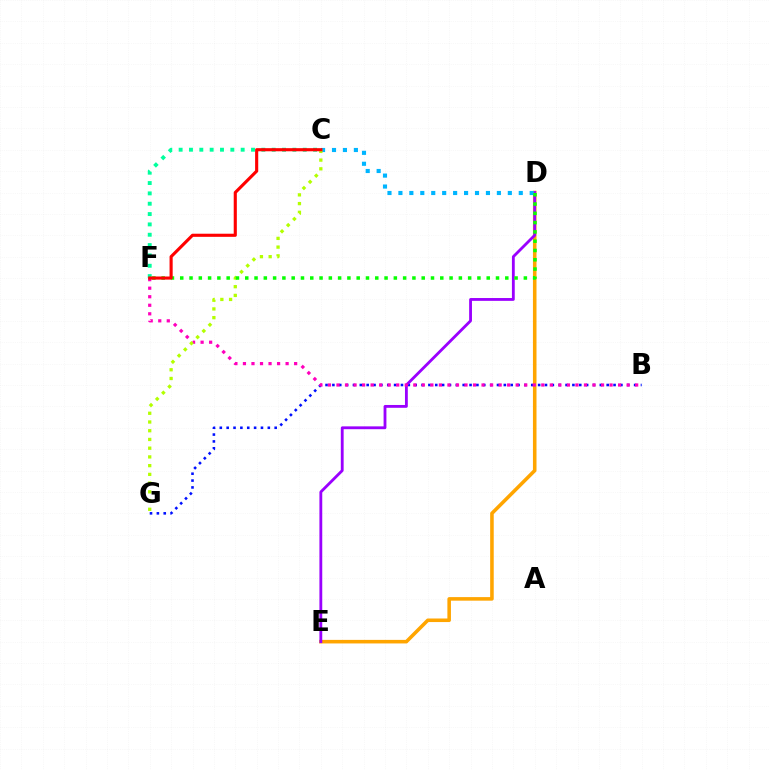{('B', 'G'): [{'color': '#0010ff', 'line_style': 'dotted', 'thickness': 1.86}], ('D', 'E'): [{'color': '#ffa500', 'line_style': 'solid', 'thickness': 2.56}, {'color': '#9b00ff', 'line_style': 'solid', 'thickness': 2.04}], ('C', 'F'): [{'color': '#00ff9d', 'line_style': 'dotted', 'thickness': 2.81}, {'color': '#ff0000', 'line_style': 'solid', 'thickness': 2.25}], ('B', 'F'): [{'color': '#ff00bd', 'line_style': 'dotted', 'thickness': 2.32}], ('C', 'D'): [{'color': '#00b5ff', 'line_style': 'dotted', 'thickness': 2.97}], ('C', 'G'): [{'color': '#b3ff00', 'line_style': 'dotted', 'thickness': 2.37}], ('D', 'F'): [{'color': '#08ff00', 'line_style': 'dotted', 'thickness': 2.52}]}